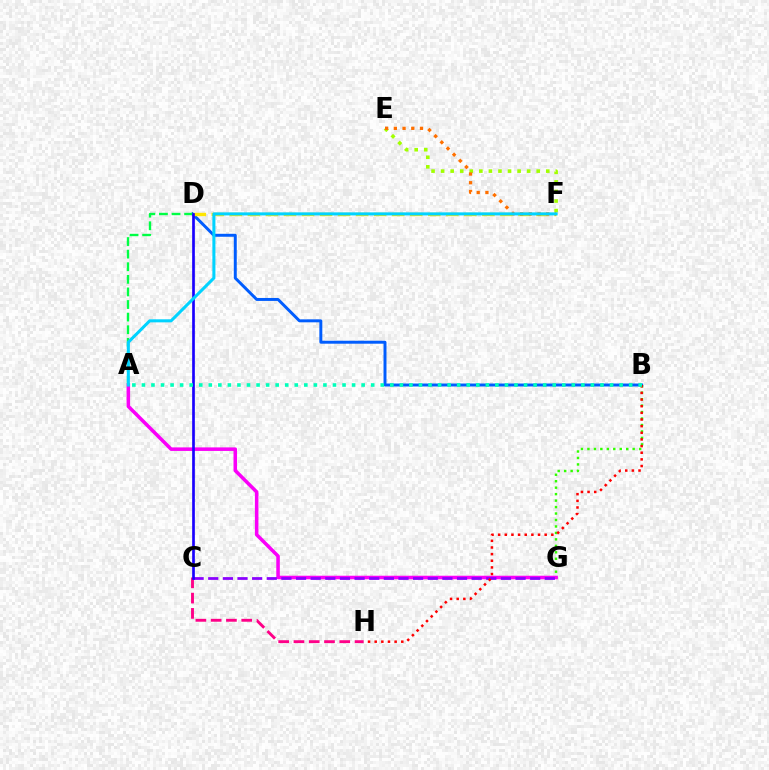{('B', 'G'): [{'color': '#31ff00', 'line_style': 'dotted', 'thickness': 1.76}], ('A', 'G'): [{'color': '#fa00f9', 'line_style': 'solid', 'thickness': 2.55}], ('C', 'H'): [{'color': '#ff0088', 'line_style': 'dashed', 'thickness': 2.08}], ('B', 'D'): [{'color': '#005dff', 'line_style': 'solid', 'thickness': 2.13}], ('D', 'F'): [{'color': '#ffe600', 'line_style': 'dashed', 'thickness': 2.45}], ('C', 'G'): [{'color': '#8a00ff', 'line_style': 'dashed', 'thickness': 1.99}], ('B', 'H'): [{'color': '#ff0000', 'line_style': 'dotted', 'thickness': 1.81}], ('E', 'F'): [{'color': '#a2ff00', 'line_style': 'dotted', 'thickness': 2.6}, {'color': '#ff7000', 'line_style': 'dotted', 'thickness': 2.37}], ('A', 'D'): [{'color': '#00ff45', 'line_style': 'dashed', 'thickness': 1.71}], ('C', 'D'): [{'color': '#1900ff', 'line_style': 'solid', 'thickness': 1.93}], ('A', 'B'): [{'color': '#00ffbb', 'line_style': 'dotted', 'thickness': 2.6}], ('A', 'F'): [{'color': '#00d3ff', 'line_style': 'solid', 'thickness': 2.19}]}